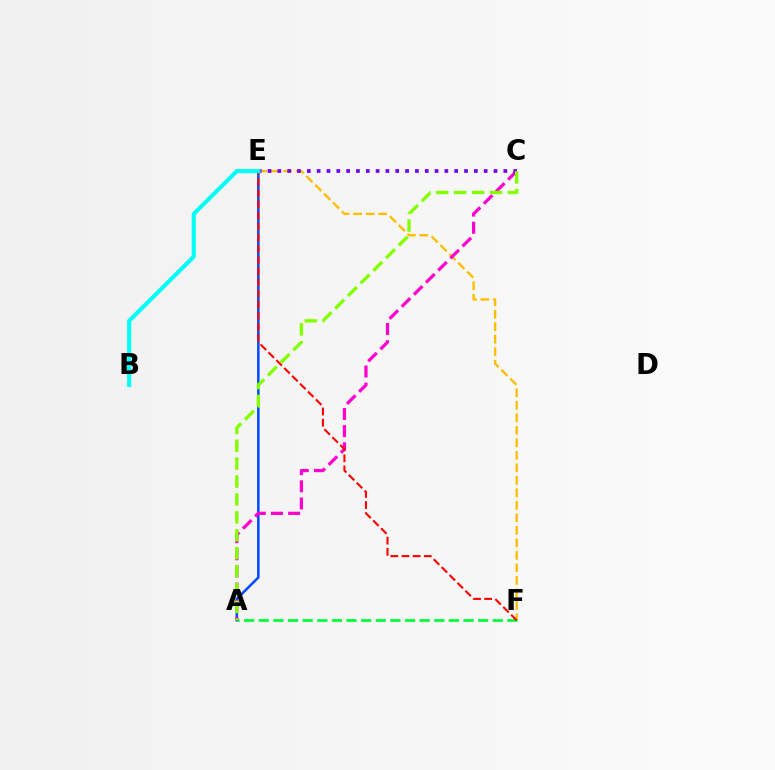{('A', 'E'): [{'color': '#004bff', 'line_style': 'solid', 'thickness': 1.81}], ('E', 'F'): [{'color': '#ffbd00', 'line_style': 'dashed', 'thickness': 1.7}, {'color': '#ff0000', 'line_style': 'dashed', 'thickness': 1.51}], ('A', 'C'): [{'color': '#ff00cf', 'line_style': 'dashed', 'thickness': 2.33}, {'color': '#84ff00', 'line_style': 'dashed', 'thickness': 2.43}], ('C', 'E'): [{'color': '#7200ff', 'line_style': 'dotted', 'thickness': 2.67}], ('A', 'F'): [{'color': '#00ff39', 'line_style': 'dashed', 'thickness': 1.99}], ('B', 'E'): [{'color': '#00fff6', 'line_style': 'solid', 'thickness': 2.97}]}